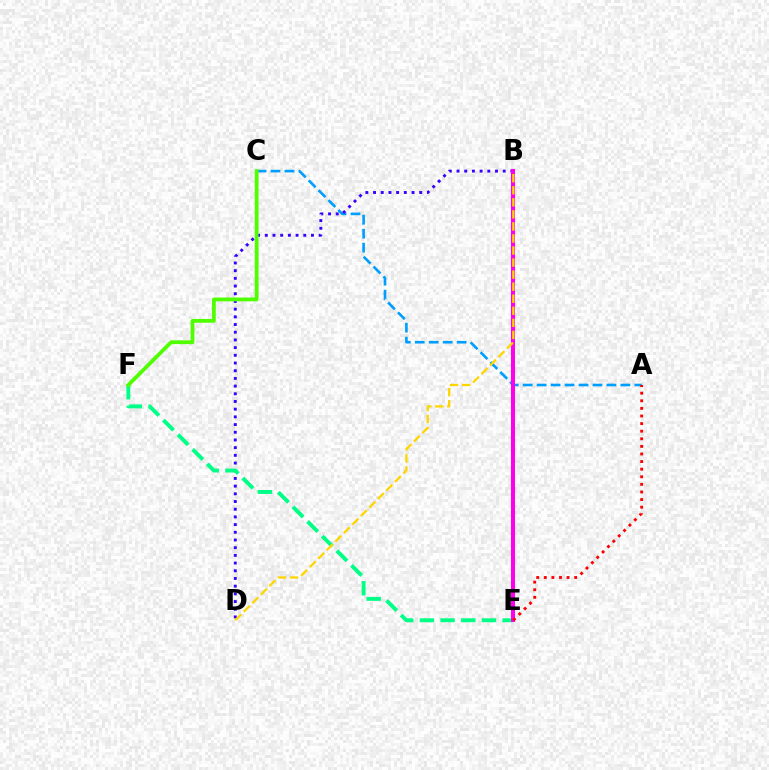{('A', 'C'): [{'color': '#009eff', 'line_style': 'dashed', 'thickness': 1.9}], ('B', 'D'): [{'color': '#3700ff', 'line_style': 'dotted', 'thickness': 2.09}, {'color': '#ffd500', 'line_style': 'dashed', 'thickness': 1.64}], ('E', 'F'): [{'color': '#00ff86', 'line_style': 'dashed', 'thickness': 2.81}], ('C', 'F'): [{'color': '#4fff00', 'line_style': 'solid', 'thickness': 2.74}], ('B', 'E'): [{'color': '#ff00ed', 'line_style': 'solid', 'thickness': 2.91}], ('A', 'E'): [{'color': '#ff0000', 'line_style': 'dotted', 'thickness': 2.06}]}